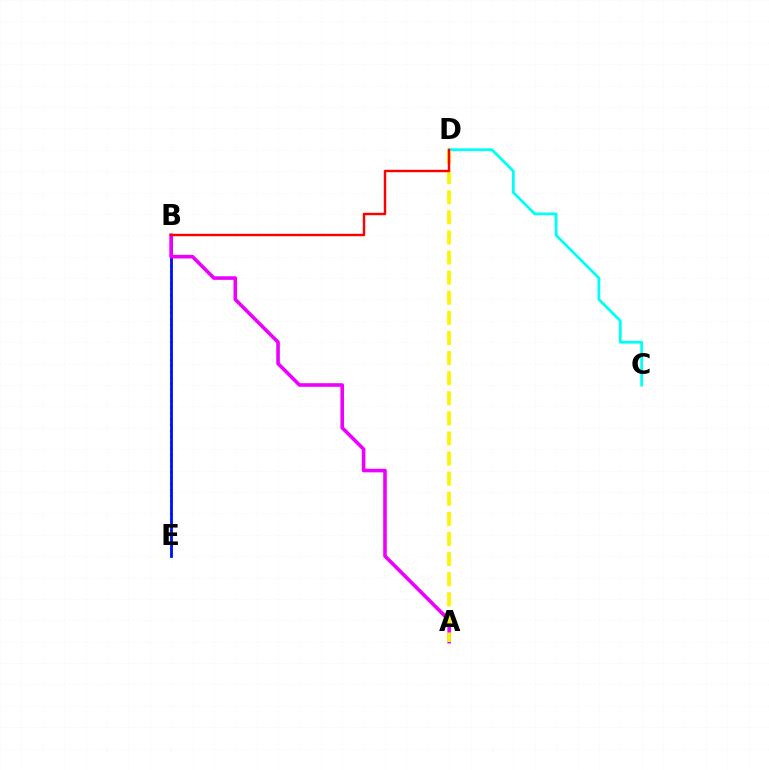{('B', 'E'): [{'color': '#08ff00', 'line_style': 'dotted', 'thickness': 1.6}, {'color': '#0010ff', 'line_style': 'solid', 'thickness': 2.04}], ('C', 'D'): [{'color': '#00fff6', 'line_style': 'solid', 'thickness': 2.03}], ('A', 'B'): [{'color': '#ee00ff', 'line_style': 'solid', 'thickness': 2.59}], ('A', 'D'): [{'color': '#fcf500', 'line_style': 'dashed', 'thickness': 2.73}], ('B', 'D'): [{'color': '#ff0000', 'line_style': 'solid', 'thickness': 1.75}]}